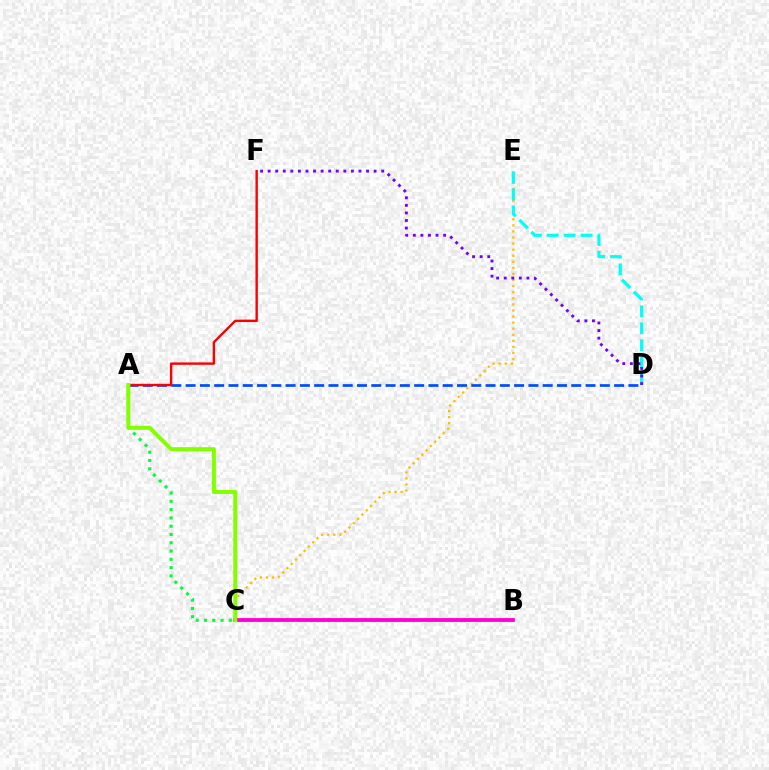{('B', 'C'): [{'color': '#ff00cf', 'line_style': 'solid', 'thickness': 2.74}], ('C', 'E'): [{'color': '#ffbd00', 'line_style': 'dotted', 'thickness': 1.65}], ('A', 'D'): [{'color': '#004bff', 'line_style': 'dashed', 'thickness': 1.94}], ('A', 'C'): [{'color': '#00ff39', 'line_style': 'dotted', 'thickness': 2.25}, {'color': '#84ff00', 'line_style': 'solid', 'thickness': 2.89}], ('D', 'E'): [{'color': '#00fff6', 'line_style': 'dashed', 'thickness': 2.3}], ('A', 'F'): [{'color': '#ff0000', 'line_style': 'solid', 'thickness': 1.73}], ('D', 'F'): [{'color': '#7200ff', 'line_style': 'dotted', 'thickness': 2.06}]}